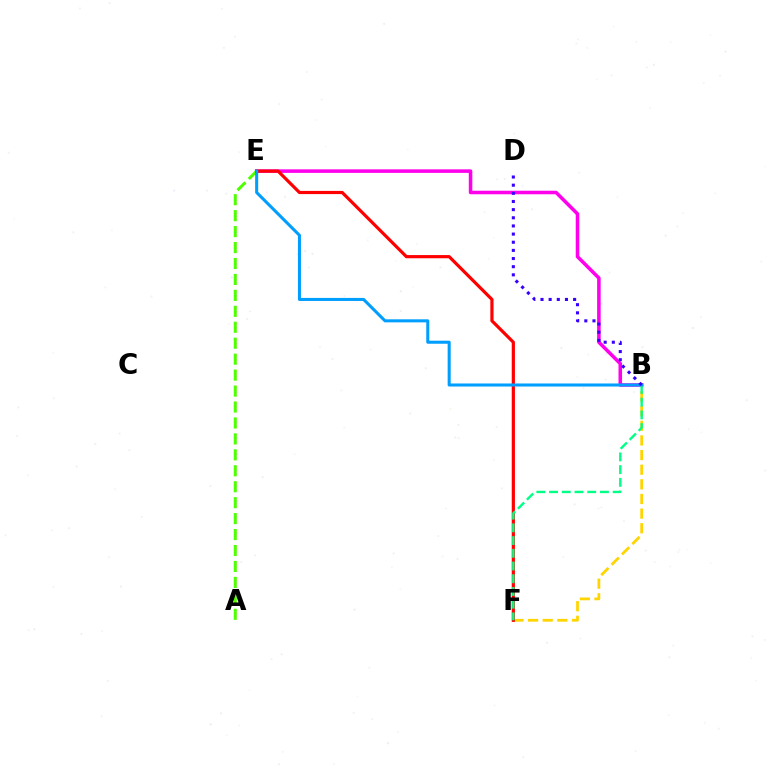{('B', 'E'): [{'color': '#ff00ed', 'line_style': 'solid', 'thickness': 2.55}, {'color': '#009eff', 'line_style': 'solid', 'thickness': 2.19}], ('A', 'E'): [{'color': '#4fff00', 'line_style': 'dashed', 'thickness': 2.17}], ('B', 'F'): [{'color': '#ffd500', 'line_style': 'dashed', 'thickness': 1.99}, {'color': '#00ff86', 'line_style': 'dashed', 'thickness': 1.73}], ('E', 'F'): [{'color': '#ff0000', 'line_style': 'solid', 'thickness': 2.3}], ('B', 'D'): [{'color': '#3700ff', 'line_style': 'dotted', 'thickness': 2.21}]}